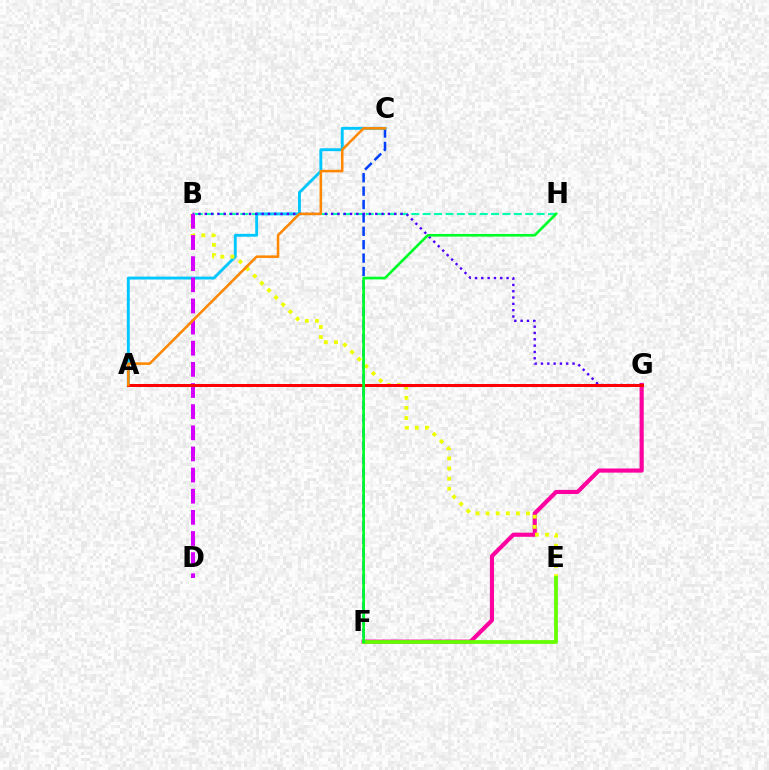{('C', 'F'): [{'color': '#003fff', 'line_style': 'dashed', 'thickness': 1.82}], ('B', 'H'): [{'color': '#00ffaf', 'line_style': 'dashed', 'thickness': 1.55}], ('A', 'C'): [{'color': '#00c7ff', 'line_style': 'solid', 'thickness': 2.08}, {'color': '#ff8800', 'line_style': 'solid', 'thickness': 1.84}], ('F', 'G'): [{'color': '#ff00a0', 'line_style': 'solid', 'thickness': 2.98}], ('B', 'G'): [{'color': '#4f00ff', 'line_style': 'dotted', 'thickness': 1.72}], ('B', 'E'): [{'color': '#eeff00', 'line_style': 'dotted', 'thickness': 2.74}], ('B', 'D'): [{'color': '#d600ff', 'line_style': 'dashed', 'thickness': 2.87}], ('E', 'F'): [{'color': '#66ff00', 'line_style': 'solid', 'thickness': 2.72}], ('A', 'G'): [{'color': '#ff0000', 'line_style': 'solid', 'thickness': 2.17}], ('F', 'H'): [{'color': '#00ff27', 'line_style': 'solid', 'thickness': 1.92}]}